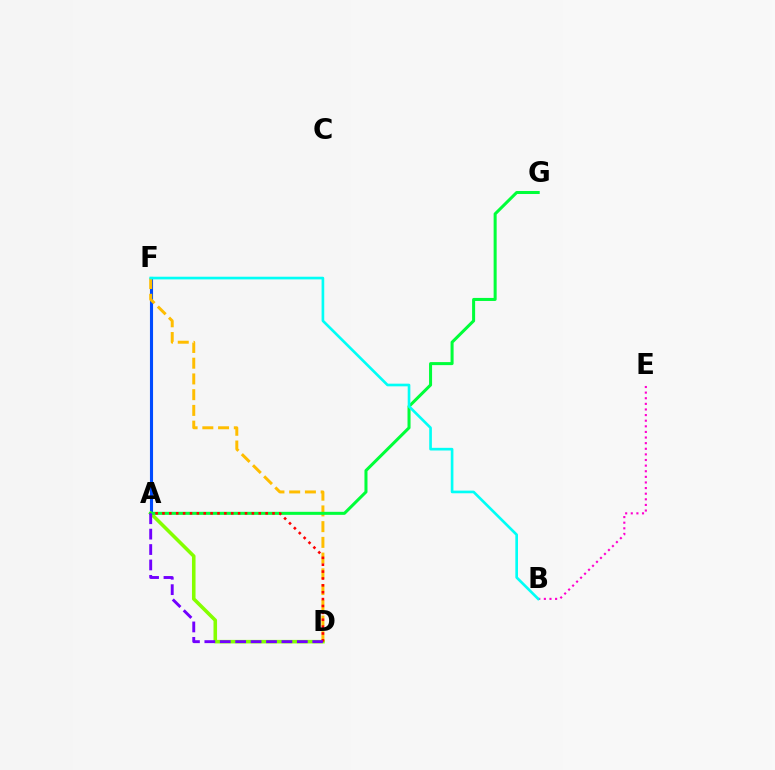{('A', 'F'): [{'color': '#004bff', 'line_style': 'solid', 'thickness': 2.23}], ('D', 'F'): [{'color': '#ffbd00', 'line_style': 'dashed', 'thickness': 2.14}], ('A', 'D'): [{'color': '#84ff00', 'line_style': 'solid', 'thickness': 2.56}, {'color': '#ff0000', 'line_style': 'dotted', 'thickness': 1.87}, {'color': '#7200ff', 'line_style': 'dashed', 'thickness': 2.09}], ('A', 'G'): [{'color': '#00ff39', 'line_style': 'solid', 'thickness': 2.18}], ('B', 'E'): [{'color': '#ff00cf', 'line_style': 'dotted', 'thickness': 1.53}], ('B', 'F'): [{'color': '#00fff6', 'line_style': 'solid', 'thickness': 1.91}]}